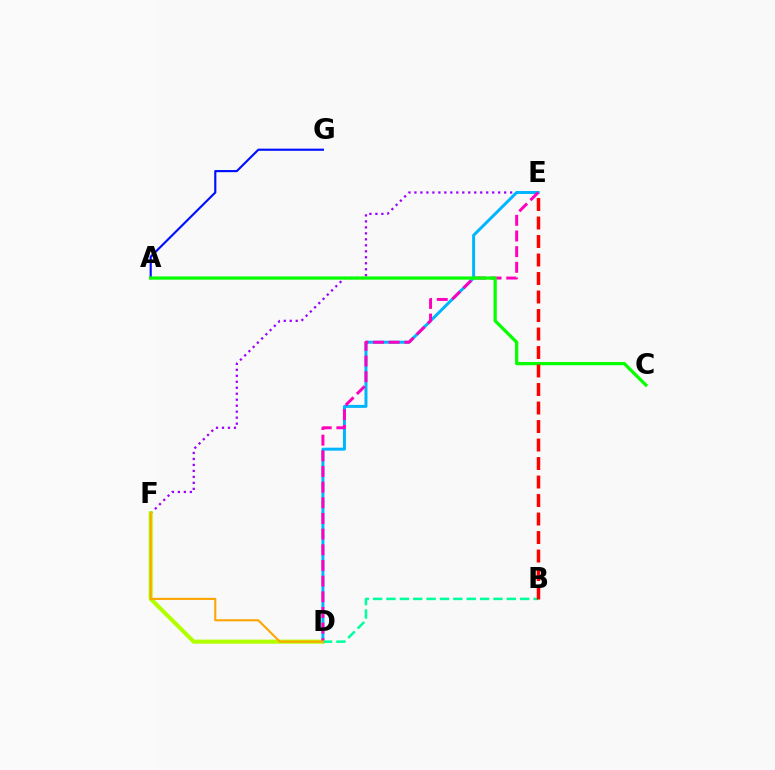{('E', 'F'): [{'color': '#9b00ff', 'line_style': 'dotted', 'thickness': 1.63}], ('D', 'E'): [{'color': '#00b5ff', 'line_style': 'solid', 'thickness': 2.14}, {'color': '#ff00bd', 'line_style': 'dashed', 'thickness': 2.13}], ('D', 'F'): [{'color': '#b3ff00', 'line_style': 'solid', 'thickness': 2.95}, {'color': '#ffa500', 'line_style': 'solid', 'thickness': 1.5}], ('A', 'G'): [{'color': '#0010ff', 'line_style': 'solid', 'thickness': 1.55}], ('B', 'D'): [{'color': '#00ff9d', 'line_style': 'dashed', 'thickness': 1.82}], ('A', 'C'): [{'color': '#08ff00', 'line_style': 'solid', 'thickness': 2.35}], ('B', 'E'): [{'color': '#ff0000', 'line_style': 'dashed', 'thickness': 2.51}]}